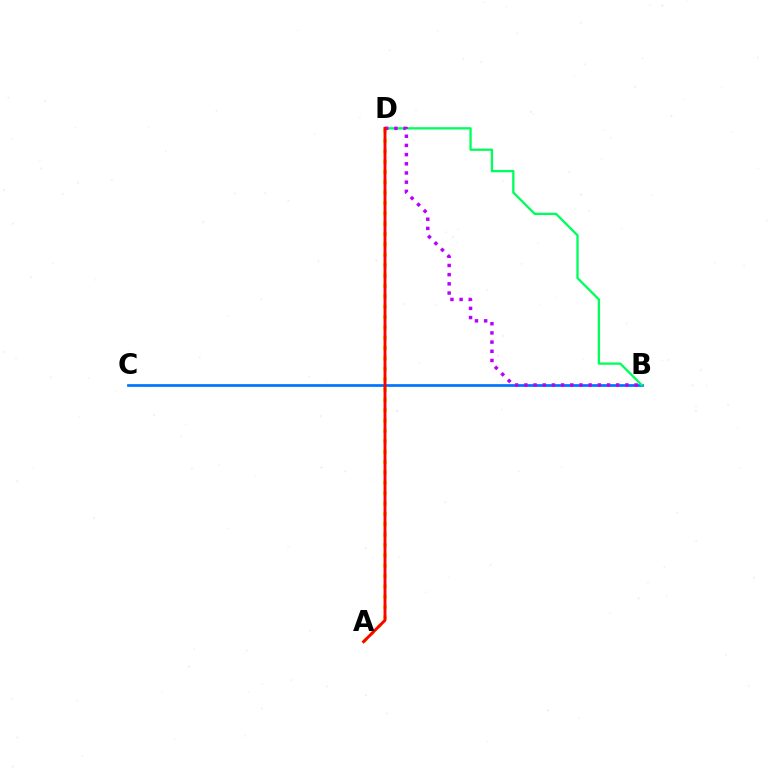{('B', 'C'): [{'color': '#0074ff', 'line_style': 'solid', 'thickness': 1.96}], ('A', 'D'): [{'color': '#d1ff00', 'line_style': 'dotted', 'thickness': 2.82}, {'color': '#ff0000', 'line_style': 'solid', 'thickness': 2.08}], ('B', 'D'): [{'color': '#00ff5c', 'line_style': 'solid', 'thickness': 1.67}, {'color': '#b900ff', 'line_style': 'dotted', 'thickness': 2.5}]}